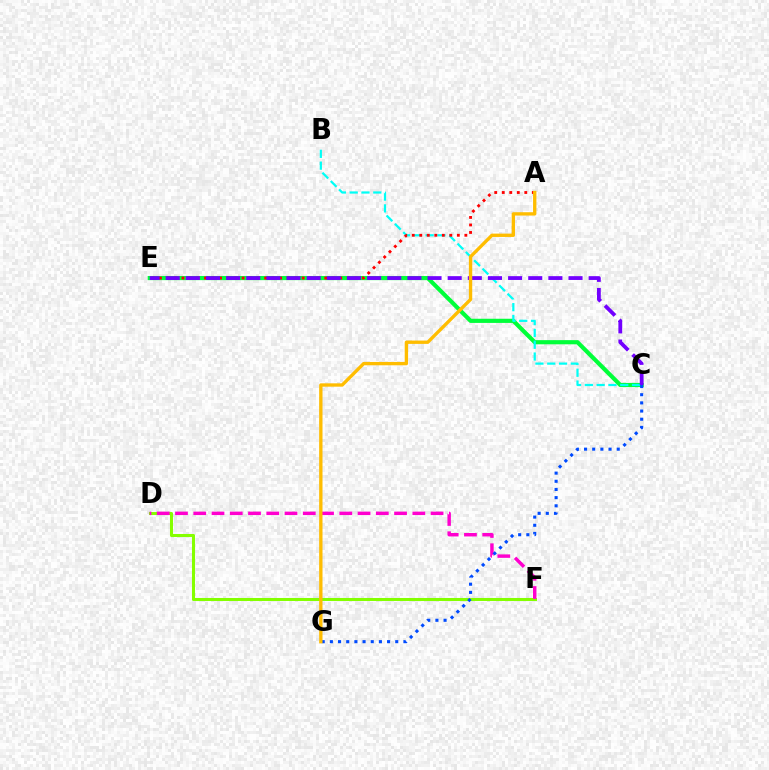{('C', 'E'): [{'color': '#00ff39', 'line_style': 'solid', 'thickness': 3.0}, {'color': '#7200ff', 'line_style': 'dashed', 'thickness': 2.74}], ('B', 'C'): [{'color': '#00fff6', 'line_style': 'dashed', 'thickness': 1.6}], ('D', 'F'): [{'color': '#84ff00', 'line_style': 'solid', 'thickness': 2.19}, {'color': '#ff00cf', 'line_style': 'dashed', 'thickness': 2.48}], ('A', 'E'): [{'color': '#ff0000', 'line_style': 'dotted', 'thickness': 2.04}], ('C', 'G'): [{'color': '#004bff', 'line_style': 'dotted', 'thickness': 2.22}], ('A', 'G'): [{'color': '#ffbd00', 'line_style': 'solid', 'thickness': 2.41}]}